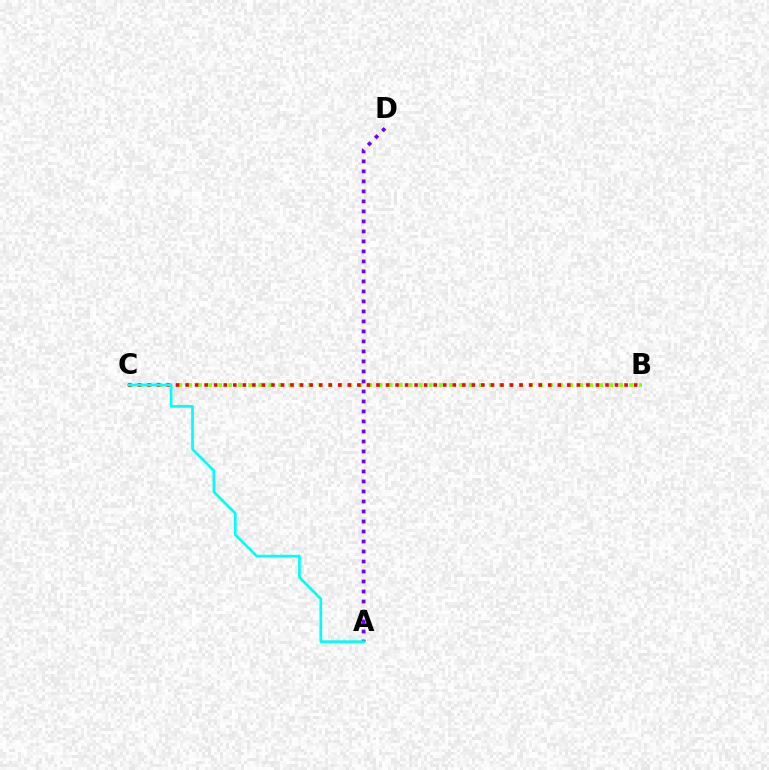{('B', 'C'): [{'color': '#84ff00', 'line_style': 'dotted', 'thickness': 2.72}, {'color': '#ff0000', 'line_style': 'dotted', 'thickness': 2.59}], ('A', 'D'): [{'color': '#7200ff', 'line_style': 'dotted', 'thickness': 2.72}], ('A', 'C'): [{'color': '#00fff6', 'line_style': 'solid', 'thickness': 1.94}]}